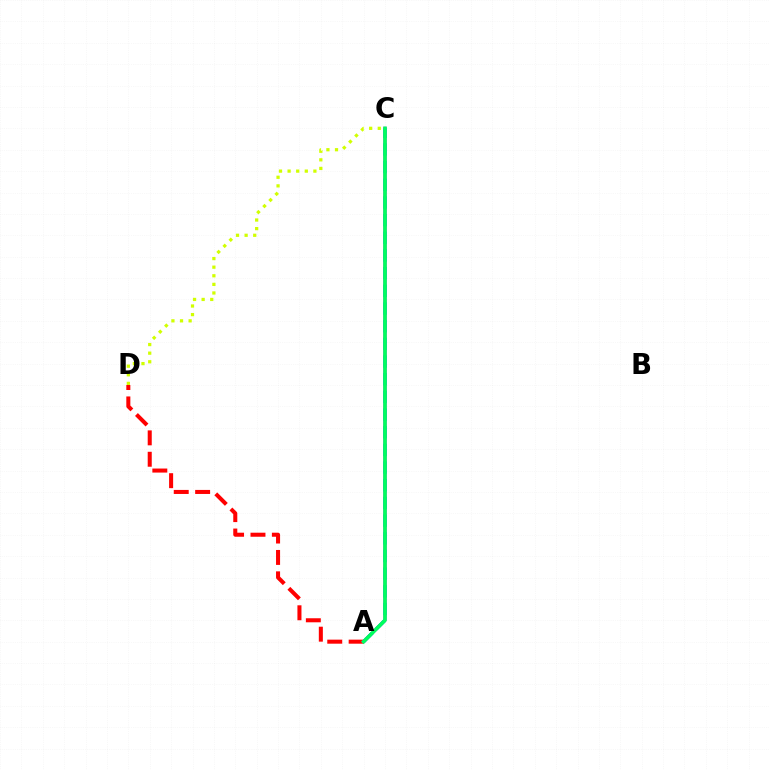{('A', 'D'): [{'color': '#ff0000', 'line_style': 'dashed', 'thickness': 2.91}], ('A', 'C'): [{'color': '#b900ff', 'line_style': 'solid', 'thickness': 2.2}, {'color': '#0074ff', 'line_style': 'dashed', 'thickness': 2.4}, {'color': '#00ff5c', 'line_style': 'solid', 'thickness': 2.6}], ('C', 'D'): [{'color': '#d1ff00', 'line_style': 'dotted', 'thickness': 2.34}]}